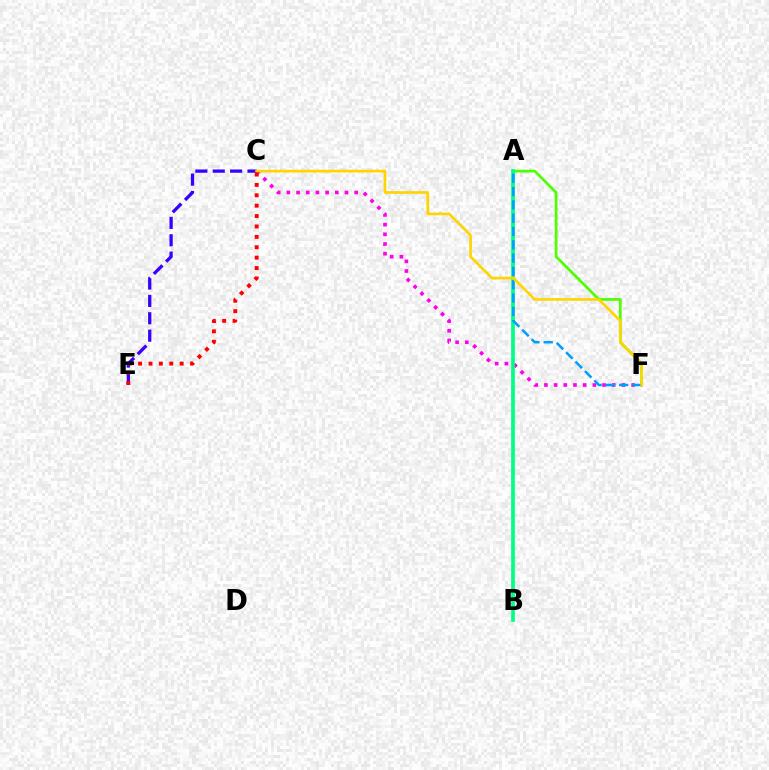{('C', 'F'): [{'color': '#ff00ed', 'line_style': 'dotted', 'thickness': 2.63}, {'color': '#ffd500', 'line_style': 'solid', 'thickness': 1.93}], ('A', 'F'): [{'color': '#4fff00', 'line_style': 'solid', 'thickness': 1.96}, {'color': '#009eff', 'line_style': 'dashed', 'thickness': 1.81}], ('A', 'B'): [{'color': '#00ff86', 'line_style': 'solid', 'thickness': 2.68}], ('C', 'E'): [{'color': '#3700ff', 'line_style': 'dashed', 'thickness': 2.36}, {'color': '#ff0000', 'line_style': 'dotted', 'thickness': 2.82}]}